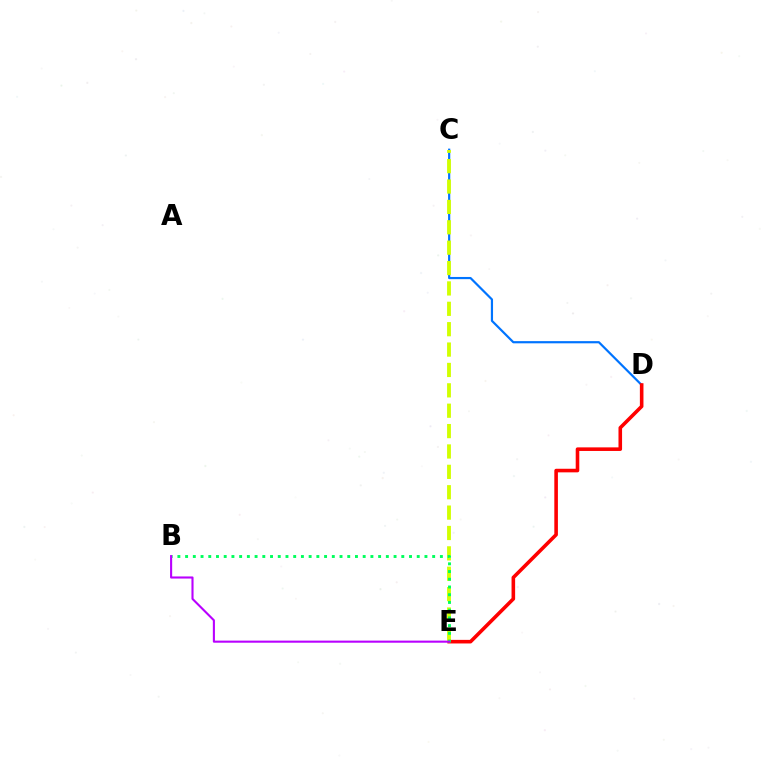{('C', 'D'): [{'color': '#0074ff', 'line_style': 'solid', 'thickness': 1.58}], ('D', 'E'): [{'color': '#ff0000', 'line_style': 'solid', 'thickness': 2.58}], ('C', 'E'): [{'color': '#d1ff00', 'line_style': 'dashed', 'thickness': 2.77}], ('B', 'E'): [{'color': '#00ff5c', 'line_style': 'dotted', 'thickness': 2.1}, {'color': '#b900ff', 'line_style': 'solid', 'thickness': 1.51}]}